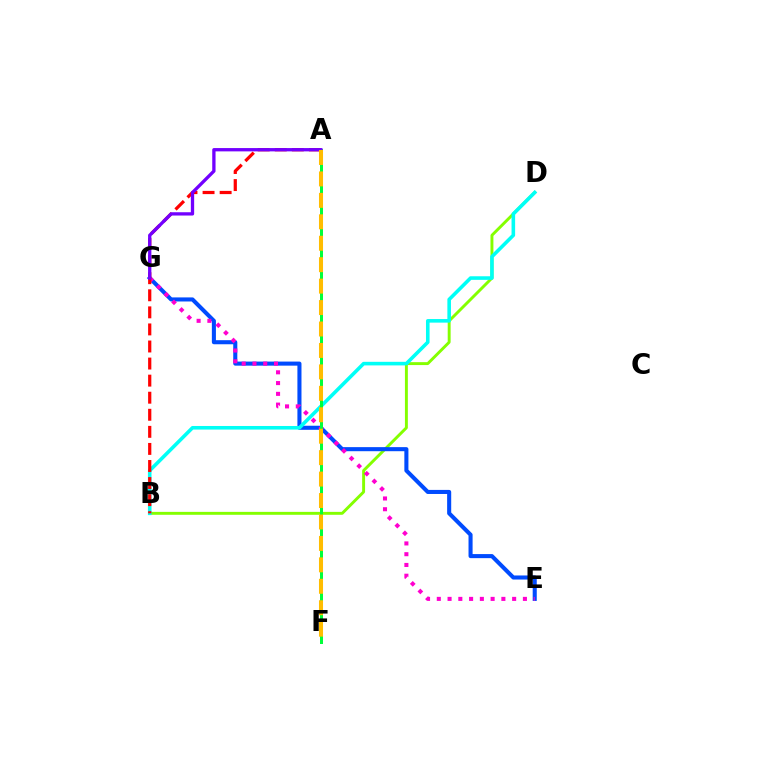{('B', 'D'): [{'color': '#84ff00', 'line_style': 'solid', 'thickness': 2.1}, {'color': '#00fff6', 'line_style': 'solid', 'thickness': 2.59}], ('E', 'G'): [{'color': '#004bff', 'line_style': 'solid', 'thickness': 2.93}, {'color': '#ff00cf', 'line_style': 'dotted', 'thickness': 2.92}], ('A', 'F'): [{'color': '#00ff39', 'line_style': 'solid', 'thickness': 2.16}, {'color': '#ffbd00', 'line_style': 'dashed', 'thickness': 2.91}], ('A', 'B'): [{'color': '#ff0000', 'line_style': 'dashed', 'thickness': 2.32}], ('A', 'G'): [{'color': '#7200ff', 'line_style': 'solid', 'thickness': 2.38}]}